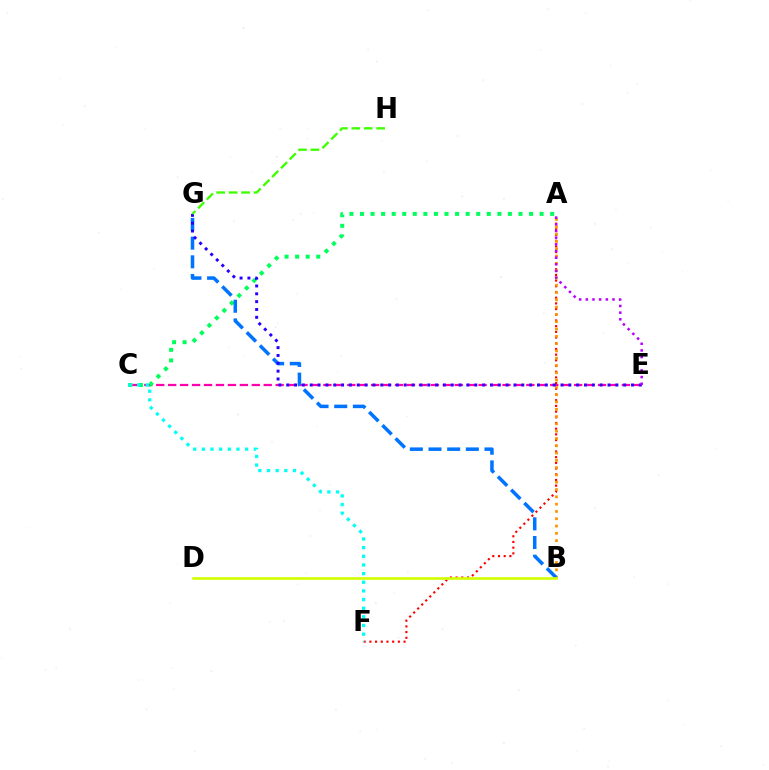{('C', 'E'): [{'color': '#ff00ac', 'line_style': 'dashed', 'thickness': 1.62}], ('A', 'F'): [{'color': '#ff0000', 'line_style': 'dotted', 'thickness': 1.55}], ('A', 'C'): [{'color': '#00ff5c', 'line_style': 'dotted', 'thickness': 2.87}], ('A', 'B'): [{'color': '#ff9400', 'line_style': 'dotted', 'thickness': 1.98}], ('B', 'G'): [{'color': '#0074ff', 'line_style': 'dashed', 'thickness': 2.54}], ('E', 'G'): [{'color': '#2500ff', 'line_style': 'dotted', 'thickness': 2.13}], ('B', 'D'): [{'color': '#d1ff00', 'line_style': 'solid', 'thickness': 1.89}], ('G', 'H'): [{'color': '#3dff00', 'line_style': 'dashed', 'thickness': 1.69}], ('C', 'F'): [{'color': '#00fff6', 'line_style': 'dotted', 'thickness': 2.35}], ('A', 'E'): [{'color': '#b900ff', 'line_style': 'dotted', 'thickness': 1.81}]}